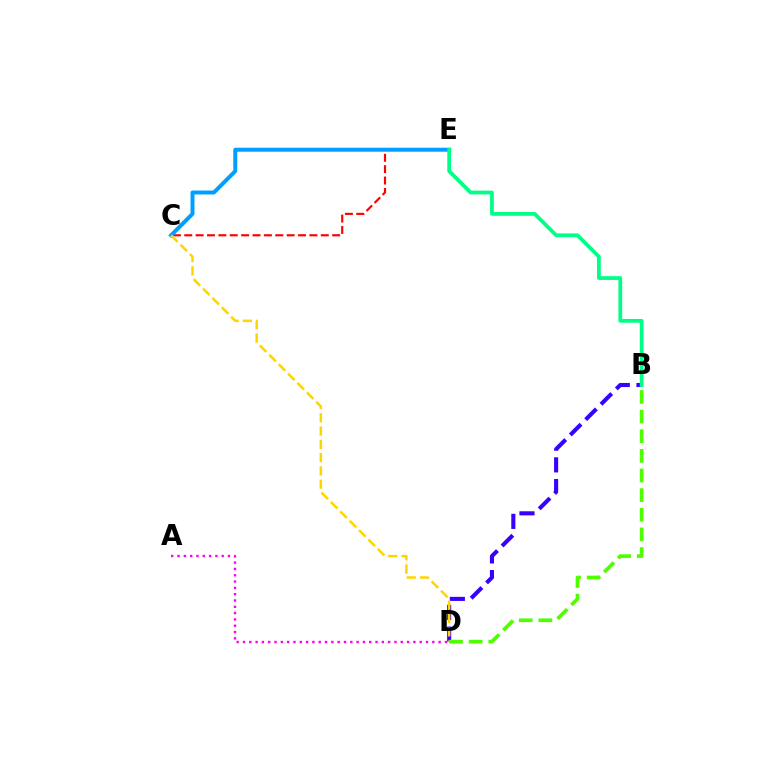{('C', 'E'): [{'color': '#ff0000', 'line_style': 'dashed', 'thickness': 1.55}, {'color': '#009eff', 'line_style': 'solid', 'thickness': 2.85}], ('B', 'D'): [{'color': '#3700ff', 'line_style': 'dashed', 'thickness': 2.95}, {'color': '#4fff00', 'line_style': 'dashed', 'thickness': 2.67}], ('C', 'D'): [{'color': '#ffd500', 'line_style': 'dashed', 'thickness': 1.8}], ('A', 'D'): [{'color': '#ff00ed', 'line_style': 'dotted', 'thickness': 1.71}], ('B', 'E'): [{'color': '#00ff86', 'line_style': 'solid', 'thickness': 2.71}]}